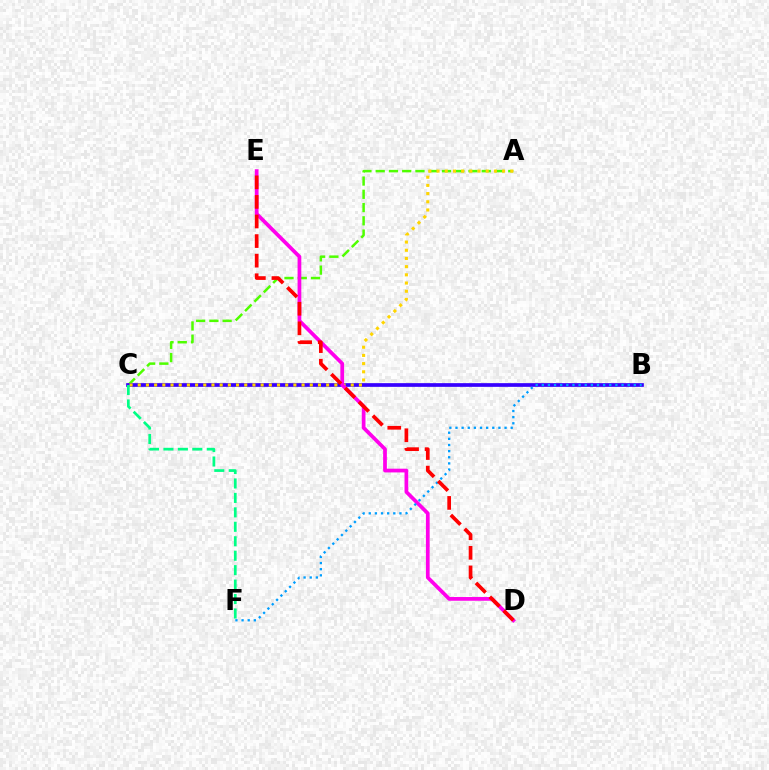{('A', 'C'): [{'color': '#4fff00', 'line_style': 'dashed', 'thickness': 1.8}, {'color': '#ffd500', 'line_style': 'dotted', 'thickness': 2.23}], ('B', 'C'): [{'color': '#3700ff', 'line_style': 'solid', 'thickness': 2.66}], ('D', 'E'): [{'color': '#ff00ed', 'line_style': 'solid', 'thickness': 2.69}, {'color': '#ff0000', 'line_style': 'dashed', 'thickness': 2.66}], ('B', 'F'): [{'color': '#009eff', 'line_style': 'dotted', 'thickness': 1.67}], ('C', 'F'): [{'color': '#00ff86', 'line_style': 'dashed', 'thickness': 1.96}]}